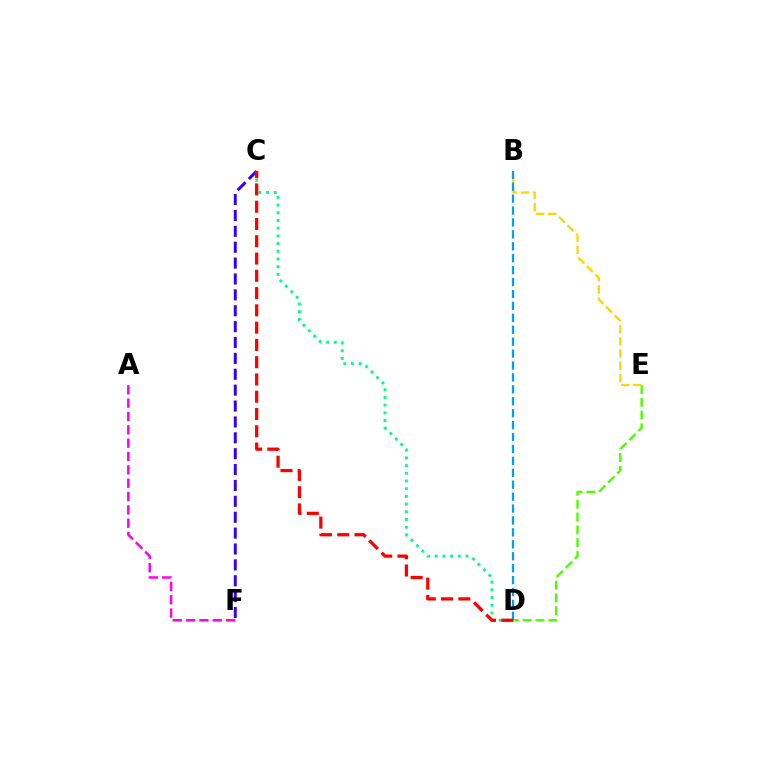{('C', 'F'): [{'color': '#3700ff', 'line_style': 'dashed', 'thickness': 2.16}], ('D', 'E'): [{'color': '#4fff00', 'line_style': 'dashed', 'thickness': 1.74}], ('C', 'D'): [{'color': '#00ff86', 'line_style': 'dotted', 'thickness': 2.09}, {'color': '#ff0000', 'line_style': 'dashed', 'thickness': 2.35}], ('B', 'E'): [{'color': '#ffd500', 'line_style': 'dashed', 'thickness': 1.65}], ('A', 'F'): [{'color': '#ff00ed', 'line_style': 'dashed', 'thickness': 1.81}], ('B', 'D'): [{'color': '#009eff', 'line_style': 'dashed', 'thickness': 1.62}]}